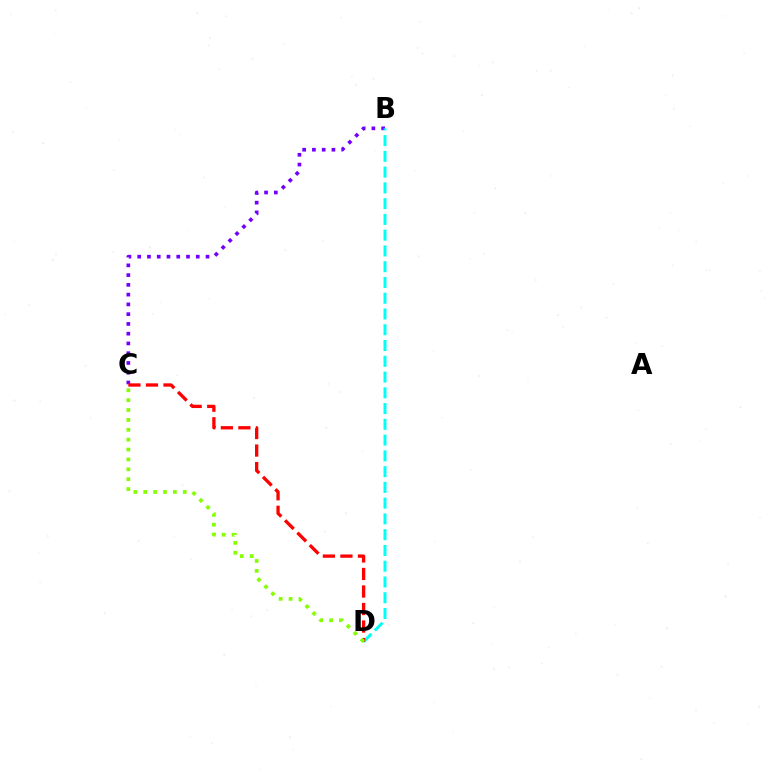{('B', 'C'): [{'color': '#7200ff', 'line_style': 'dotted', 'thickness': 2.65}], ('B', 'D'): [{'color': '#00fff6', 'line_style': 'dashed', 'thickness': 2.14}], ('C', 'D'): [{'color': '#ff0000', 'line_style': 'dashed', 'thickness': 2.38}, {'color': '#84ff00', 'line_style': 'dotted', 'thickness': 2.68}]}